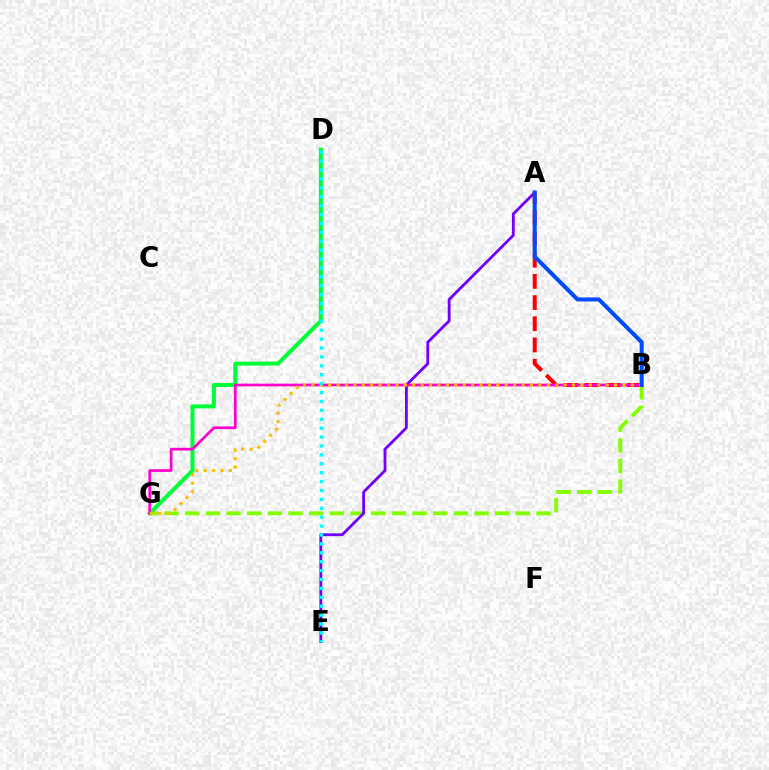{('B', 'G'): [{'color': '#84ff00', 'line_style': 'dashed', 'thickness': 2.81}, {'color': '#ff00cf', 'line_style': 'solid', 'thickness': 1.95}, {'color': '#ffbd00', 'line_style': 'dotted', 'thickness': 2.28}], ('D', 'G'): [{'color': '#00ff39', 'line_style': 'solid', 'thickness': 2.88}], ('A', 'E'): [{'color': '#7200ff', 'line_style': 'solid', 'thickness': 2.02}], ('A', 'B'): [{'color': '#ff0000', 'line_style': 'dashed', 'thickness': 2.88}, {'color': '#004bff', 'line_style': 'solid', 'thickness': 2.91}], ('D', 'E'): [{'color': '#00fff6', 'line_style': 'dotted', 'thickness': 2.42}]}